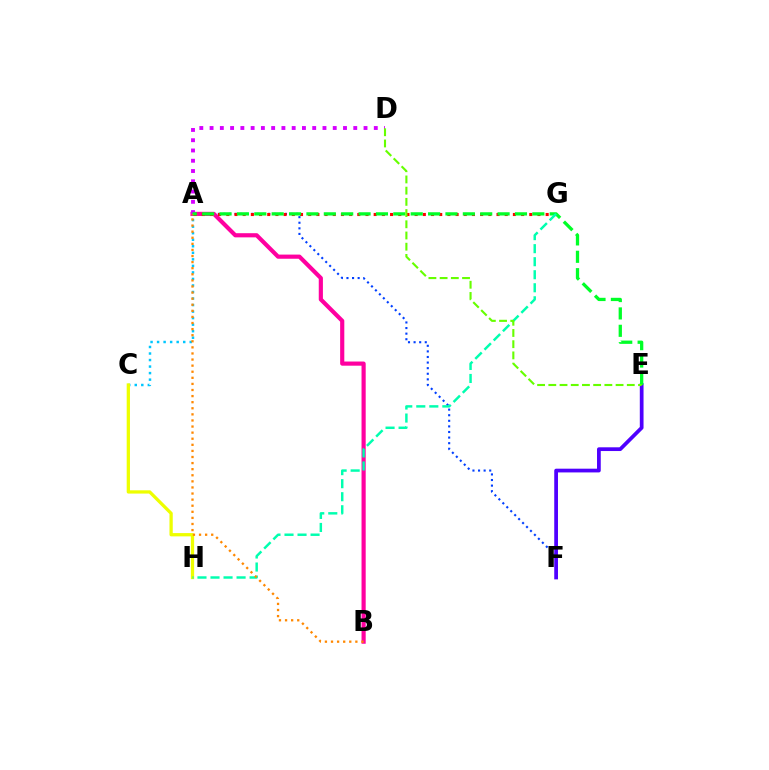{('A', 'C'): [{'color': '#00c7ff', 'line_style': 'dotted', 'thickness': 1.77}], ('A', 'F'): [{'color': '#003fff', 'line_style': 'dotted', 'thickness': 1.52}], ('E', 'F'): [{'color': '#4f00ff', 'line_style': 'solid', 'thickness': 2.69}], ('A', 'B'): [{'color': '#ff00a0', 'line_style': 'solid', 'thickness': 2.99}, {'color': '#ff8800', 'line_style': 'dotted', 'thickness': 1.65}], ('A', 'G'): [{'color': '#ff0000', 'line_style': 'dotted', 'thickness': 2.22}], ('A', 'D'): [{'color': '#d600ff', 'line_style': 'dotted', 'thickness': 2.79}], ('C', 'H'): [{'color': '#eeff00', 'line_style': 'solid', 'thickness': 2.36}], ('A', 'E'): [{'color': '#00ff27', 'line_style': 'dashed', 'thickness': 2.36}], ('G', 'H'): [{'color': '#00ffaf', 'line_style': 'dashed', 'thickness': 1.77}], ('D', 'E'): [{'color': '#66ff00', 'line_style': 'dashed', 'thickness': 1.52}]}